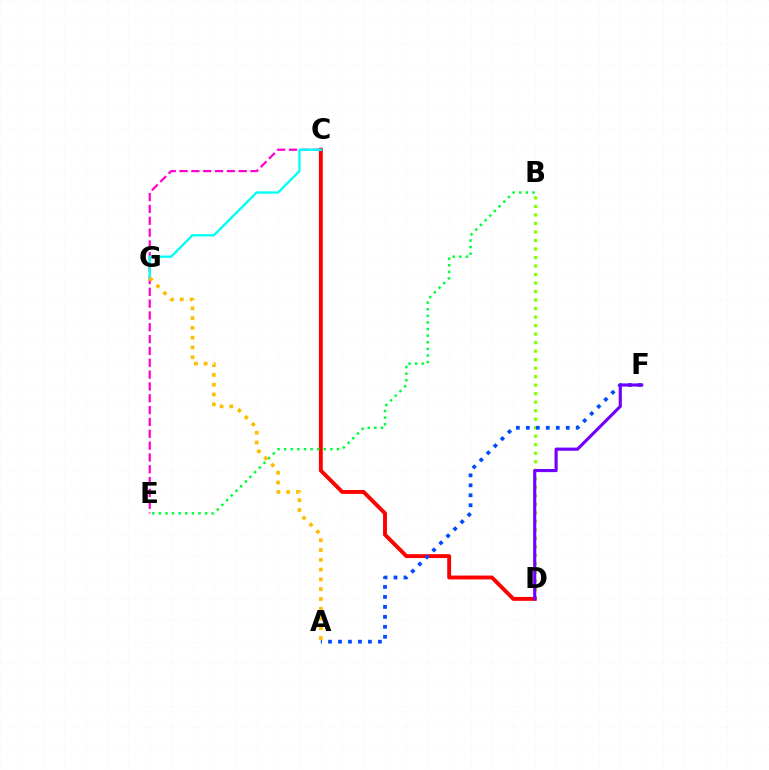{('B', 'D'): [{'color': '#84ff00', 'line_style': 'dotted', 'thickness': 2.31}], ('C', 'D'): [{'color': '#ff0000', 'line_style': 'solid', 'thickness': 2.8}], ('B', 'E'): [{'color': '#00ff39', 'line_style': 'dotted', 'thickness': 1.79}], ('A', 'F'): [{'color': '#004bff', 'line_style': 'dotted', 'thickness': 2.71}], ('C', 'E'): [{'color': '#ff00cf', 'line_style': 'dashed', 'thickness': 1.61}], ('C', 'G'): [{'color': '#00fff6', 'line_style': 'solid', 'thickness': 1.68}], ('D', 'F'): [{'color': '#7200ff', 'line_style': 'solid', 'thickness': 2.26}], ('A', 'G'): [{'color': '#ffbd00', 'line_style': 'dotted', 'thickness': 2.66}]}